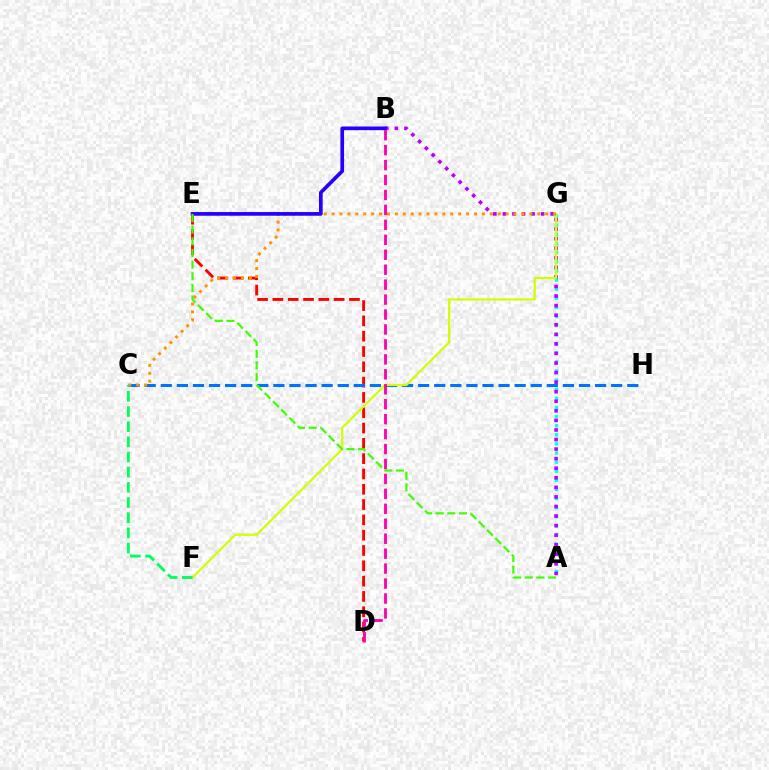{('D', 'E'): [{'color': '#ff0000', 'line_style': 'dashed', 'thickness': 2.08}], ('C', 'H'): [{'color': '#0074ff', 'line_style': 'dashed', 'thickness': 2.19}], ('A', 'G'): [{'color': '#00fff6', 'line_style': 'dotted', 'thickness': 2.47}], ('A', 'B'): [{'color': '#b900ff', 'line_style': 'dotted', 'thickness': 2.6}], ('F', 'G'): [{'color': '#d1ff00', 'line_style': 'solid', 'thickness': 1.57}], ('C', 'G'): [{'color': '#ff9400', 'line_style': 'dotted', 'thickness': 2.15}], ('C', 'F'): [{'color': '#00ff5c', 'line_style': 'dashed', 'thickness': 2.06}], ('B', 'E'): [{'color': '#2500ff', 'line_style': 'solid', 'thickness': 2.65}], ('A', 'E'): [{'color': '#3dff00', 'line_style': 'dashed', 'thickness': 1.58}], ('B', 'D'): [{'color': '#ff00ac', 'line_style': 'dashed', 'thickness': 2.03}]}